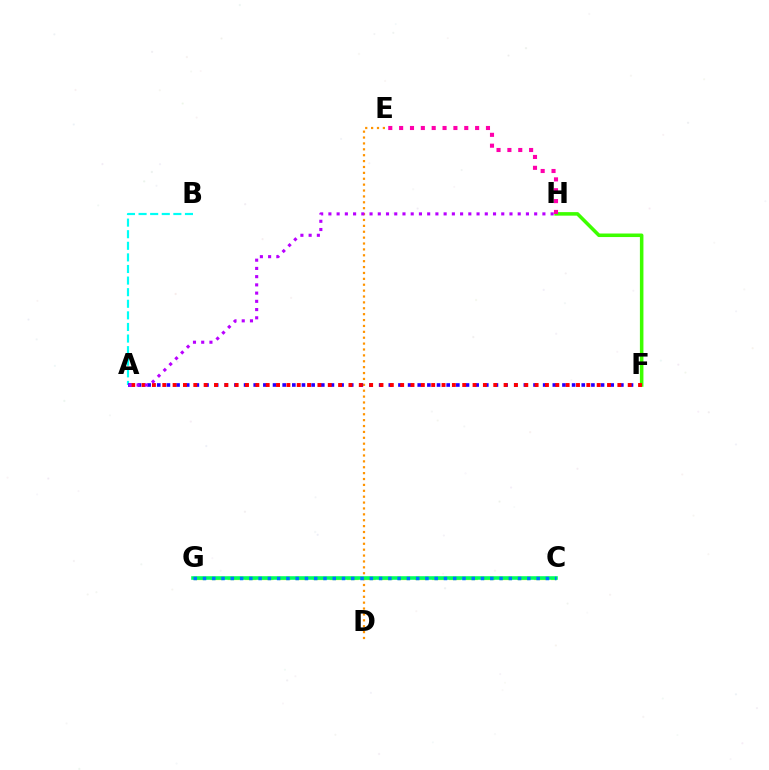{('A', 'B'): [{'color': '#00fff6', 'line_style': 'dashed', 'thickness': 1.58}], ('C', 'G'): [{'color': '#d1ff00', 'line_style': 'dashed', 'thickness': 2.31}, {'color': '#00ff5c', 'line_style': 'solid', 'thickness': 2.58}, {'color': '#0074ff', 'line_style': 'dotted', 'thickness': 2.52}], ('D', 'E'): [{'color': '#ff9400', 'line_style': 'dotted', 'thickness': 1.6}], ('A', 'F'): [{'color': '#2500ff', 'line_style': 'dotted', 'thickness': 2.62}, {'color': '#ff0000', 'line_style': 'dotted', 'thickness': 2.81}], ('F', 'H'): [{'color': '#3dff00', 'line_style': 'solid', 'thickness': 2.55}], ('E', 'H'): [{'color': '#ff00ac', 'line_style': 'dotted', 'thickness': 2.95}], ('A', 'H'): [{'color': '#b900ff', 'line_style': 'dotted', 'thickness': 2.24}]}